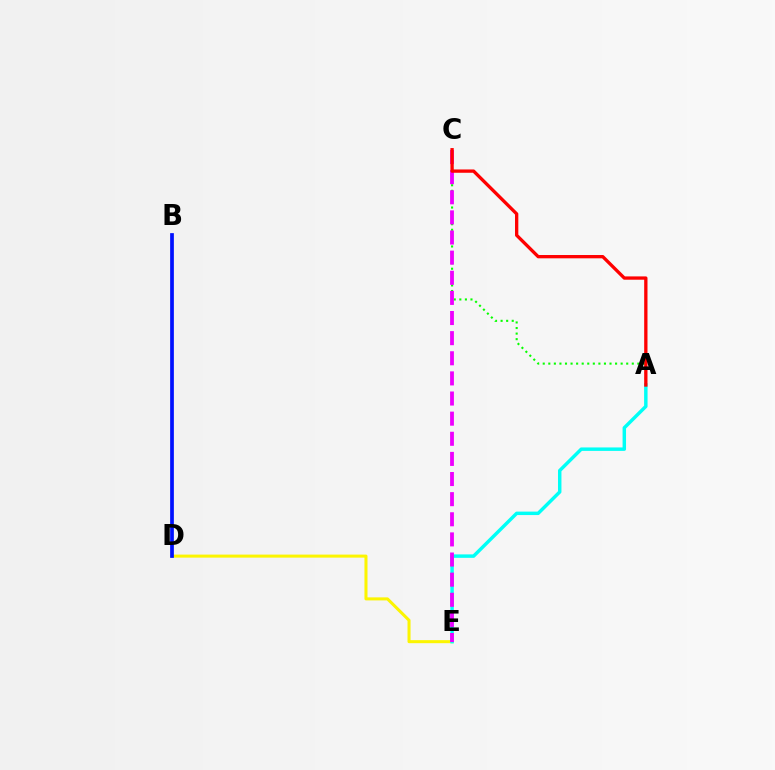{('D', 'E'): [{'color': '#fcf500', 'line_style': 'solid', 'thickness': 2.19}], ('A', 'C'): [{'color': '#08ff00', 'line_style': 'dotted', 'thickness': 1.51}, {'color': '#ff0000', 'line_style': 'solid', 'thickness': 2.38}], ('B', 'D'): [{'color': '#0010ff', 'line_style': 'solid', 'thickness': 2.68}], ('A', 'E'): [{'color': '#00fff6', 'line_style': 'solid', 'thickness': 2.49}], ('C', 'E'): [{'color': '#ee00ff', 'line_style': 'dashed', 'thickness': 2.73}]}